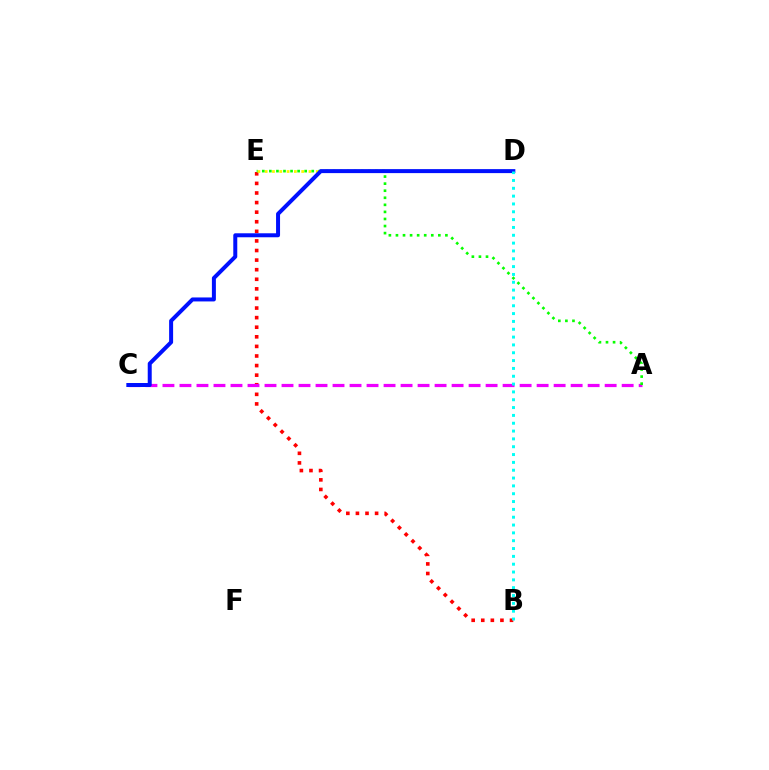{('B', 'E'): [{'color': '#ff0000', 'line_style': 'dotted', 'thickness': 2.6}], ('A', 'C'): [{'color': '#ee00ff', 'line_style': 'dashed', 'thickness': 2.31}], ('D', 'E'): [{'color': '#fcf500', 'line_style': 'dotted', 'thickness': 1.98}], ('A', 'E'): [{'color': '#08ff00', 'line_style': 'dotted', 'thickness': 1.92}], ('C', 'D'): [{'color': '#0010ff', 'line_style': 'solid', 'thickness': 2.87}], ('B', 'D'): [{'color': '#00fff6', 'line_style': 'dotted', 'thickness': 2.13}]}